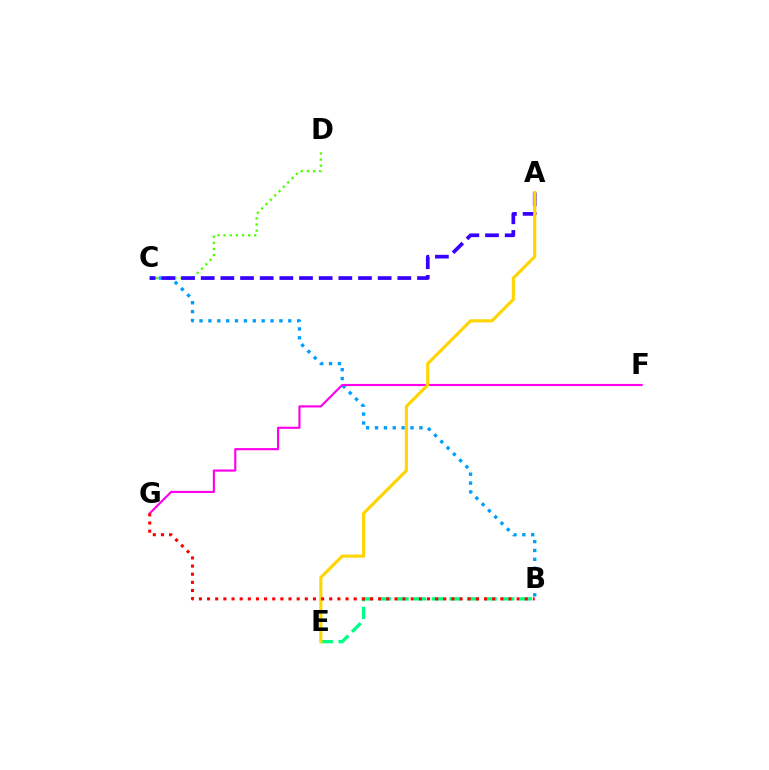{('C', 'D'): [{'color': '#4fff00', 'line_style': 'dotted', 'thickness': 1.66}], ('B', 'C'): [{'color': '#009eff', 'line_style': 'dotted', 'thickness': 2.41}], ('B', 'E'): [{'color': '#00ff86', 'line_style': 'dashed', 'thickness': 2.39}], ('A', 'C'): [{'color': '#3700ff', 'line_style': 'dashed', 'thickness': 2.67}], ('F', 'G'): [{'color': '#ff00ed', 'line_style': 'solid', 'thickness': 1.54}], ('A', 'E'): [{'color': '#ffd500', 'line_style': 'solid', 'thickness': 2.25}], ('B', 'G'): [{'color': '#ff0000', 'line_style': 'dotted', 'thickness': 2.21}]}